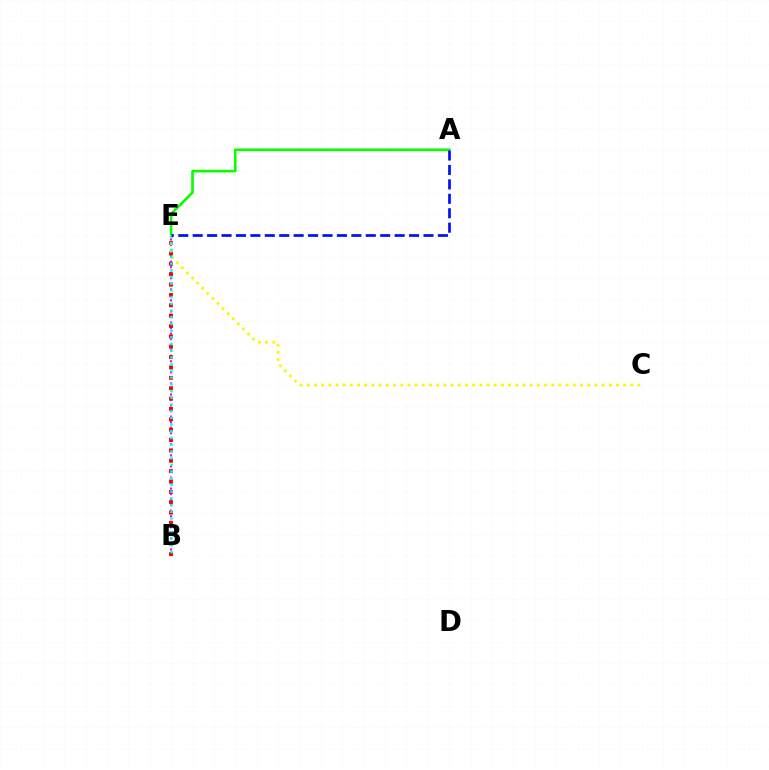{('B', 'E'): [{'color': '#ee00ff', 'line_style': 'dotted', 'thickness': 1.5}, {'color': '#ff0000', 'line_style': 'dotted', 'thickness': 2.82}, {'color': '#00fff6', 'line_style': 'dotted', 'thickness': 1.82}], ('A', 'E'): [{'color': '#08ff00', 'line_style': 'solid', 'thickness': 1.89}, {'color': '#0010ff', 'line_style': 'dashed', 'thickness': 1.96}], ('C', 'E'): [{'color': '#fcf500', 'line_style': 'dotted', 'thickness': 1.95}]}